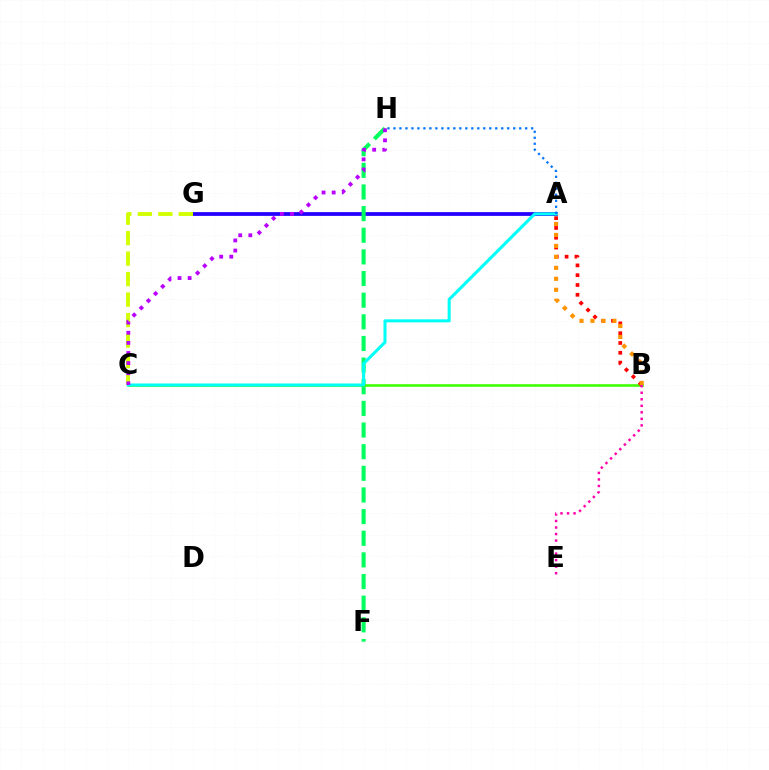{('A', 'G'): [{'color': '#2500ff', 'line_style': 'solid', 'thickness': 2.72}], ('F', 'H'): [{'color': '#00ff5c', 'line_style': 'dashed', 'thickness': 2.94}], ('B', 'C'): [{'color': '#3dff00', 'line_style': 'solid', 'thickness': 1.85}], ('A', 'B'): [{'color': '#ff0000', 'line_style': 'dotted', 'thickness': 2.66}, {'color': '#ff9400', 'line_style': 'dotted', 'thickness': 2.98}], ('C', 'G'): [{'color': '#d1ff00', 'line_style': 'dashed', 'thickness': 2.78}], ('A', 'C'): [{'color': '#00fff6', 'line_style': 'solid', 'thickness': 2.19}], ('C', 'H'): [{'color': '#b900ff', 'line_style': 'dotted', 'thickness': 2.75}], ('A', 'H'): [{'color': '#0074ff', 'line_style': 'dotted', 'thickness': 1.63}], ('B', 'E'): [{'color': '#ff00ac', 'line_style': 'dotted', 'thickness': 1.77}]}